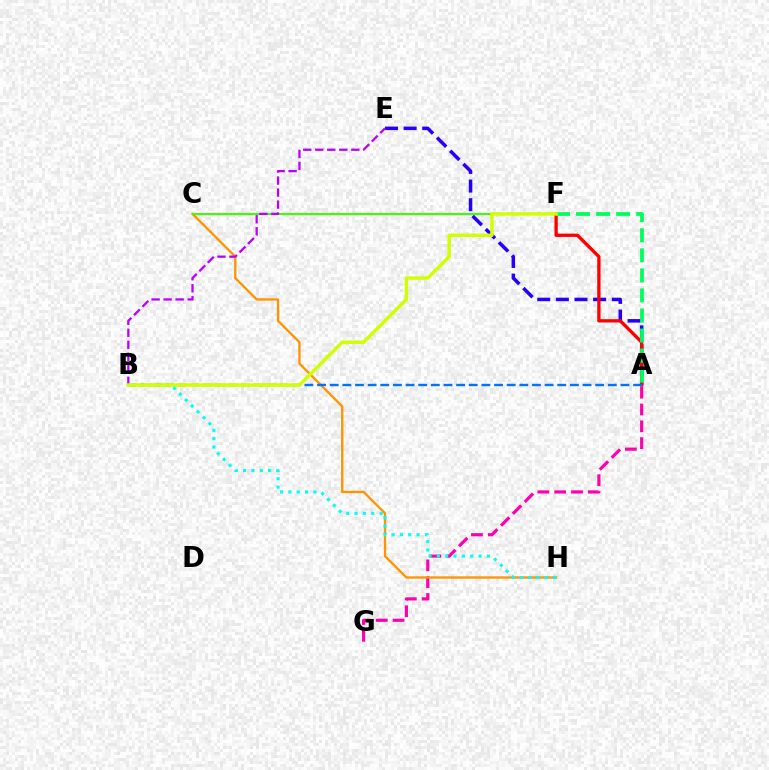{('A', 'G'): [{'color': '#ff00ac', 'line_style': 'dashed', 'thickness': 2.29}], ('A', 'E'): [{'color': '#2500ff', 'line_style': 'dashed', 'thickness': 2.53}], ('C', 'H'): [{'color': '#ff9400', 'line_style': 'solid', 'thickness': 1.67}], ('C', 'F'): [{'color': '#3dff00', 'line_style': 'solid', 'thickness': 1.51}], ('B', 'H'): [{'color': '#00fff6', 'line_style': 'dotted', 'thickness': 2.27}], ('A', 'F'): [{'color': '#ff0000', 'line_style': 'solid', 'thickness': 2.38}, {'color': '#00ff5c', 'line_style': 'dashed', 'thickness': 2.72}], ('A', 'B'): [{'color': '#0074ff', 'line_style': 'dashed', 'thickness': 1.72}], ('B', 'E'): [{'color': '#b900ff', 'line_style': 'dashed', 'thickness': 1.63}], ('B', 'F'): [{'color': '#d1ff00', 'line_style': 'solid', 'thickness': 2.46}]}